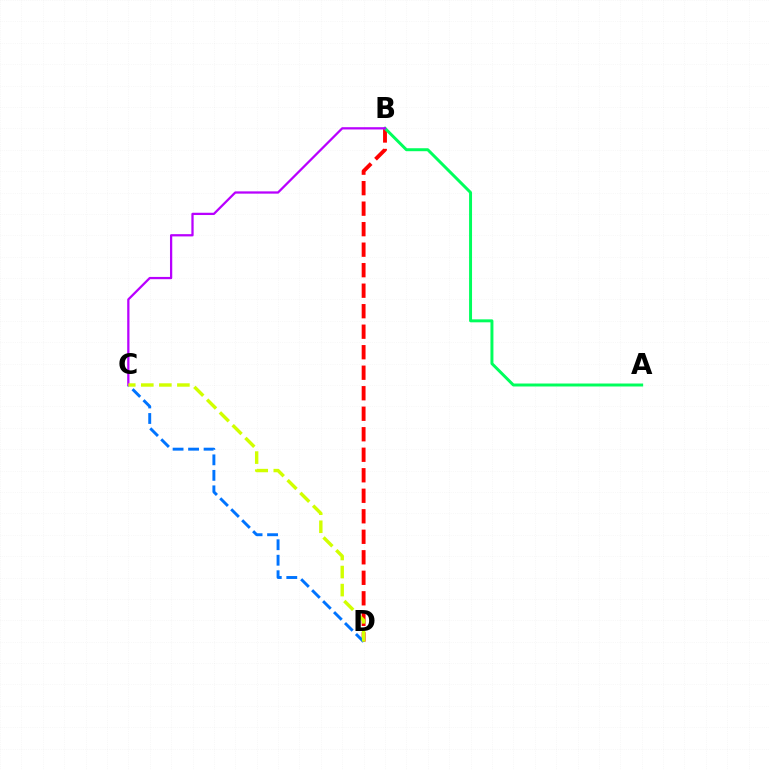{('B', 'D'): [{'color': '#ff0000', 'line_style': 'dashed', 'thickness': 2.79}], ('C', 'D'): [{'color': '#0074ff', 'line_style': 'dashed', 'thickness': 2.11}, {'color': '#d1ff00', 'line_style': 'dashed', 'thickness': 2.45}], ('A', 'B'): [{'color': '#00ff5c', 'line_style': 'solid', 'thickness': 2.14}], ('B', 'C'): [{'color': '#b900ff', 'line_style': 'solid', 'thickness': 1.63}]}